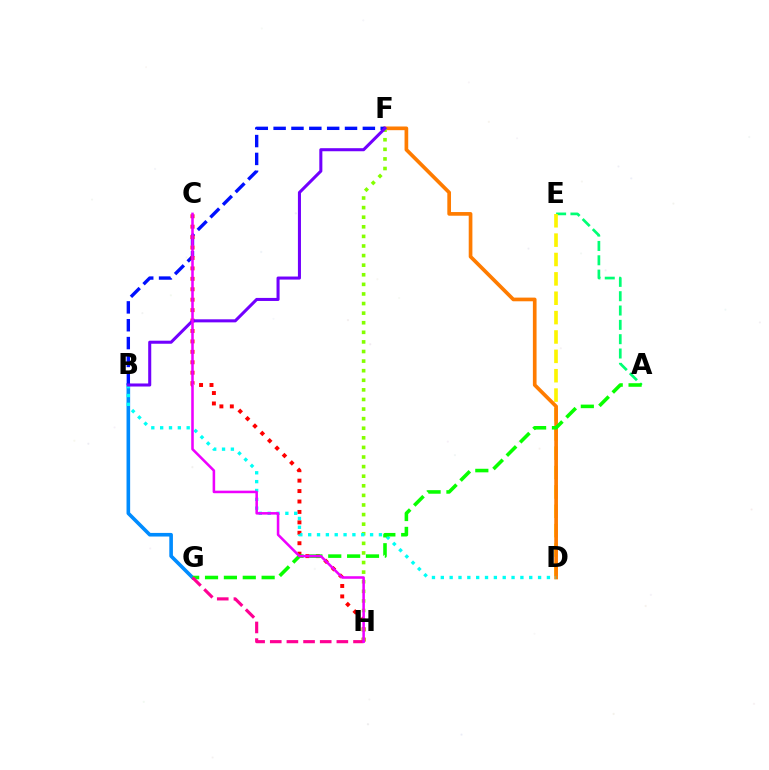{('A', 'E'): [{'color': '#00ff74', 'line_style': 'dashed', 'thickness': 1.95}], ('D', 'E'): [{'color': '#fcf500', 'line_style': 'dashed', 'thickness': 2.63}], ('B', 'G'): [{'color': '#008cff', 'line_style': 'solid', 'thickness': 2.6}], ('D', 'F'): [{'color': '#ff7c00', 'line_style': 'solid', 'thickness': 2.65}], ('B', 'F'): [{'color': '#0010ff', 'line_style': 'dashed', 'thickness': 2.42}, {'color': '#7200ff', 'line_style': 'solid', 'thickness': 2.2}], ('C', 'H'): [{'color': '#ff0000', 'line_style': 'dotted', 'thickness': 2.83}, {'color': '#ee00ff', 'line_style': 'solid', 'thickness': 1.84}], ('F', 'H'): [{'color': '#84ff00', 'line_style': 'dotted', 'thickness': 2.61}], ('B', 'D'): [{'color': '#00fff6', 'line_style': 'dotted', 'thickness': 2.4}], ('A', 'G'): [{'color': '#08ff00', 'line_style': 'dashed', 'thickness': 2.56}], ('G', 'H'): [{'color': '#ff0094', 'line_style': 'dashed', 'thickness': 2.26}]}